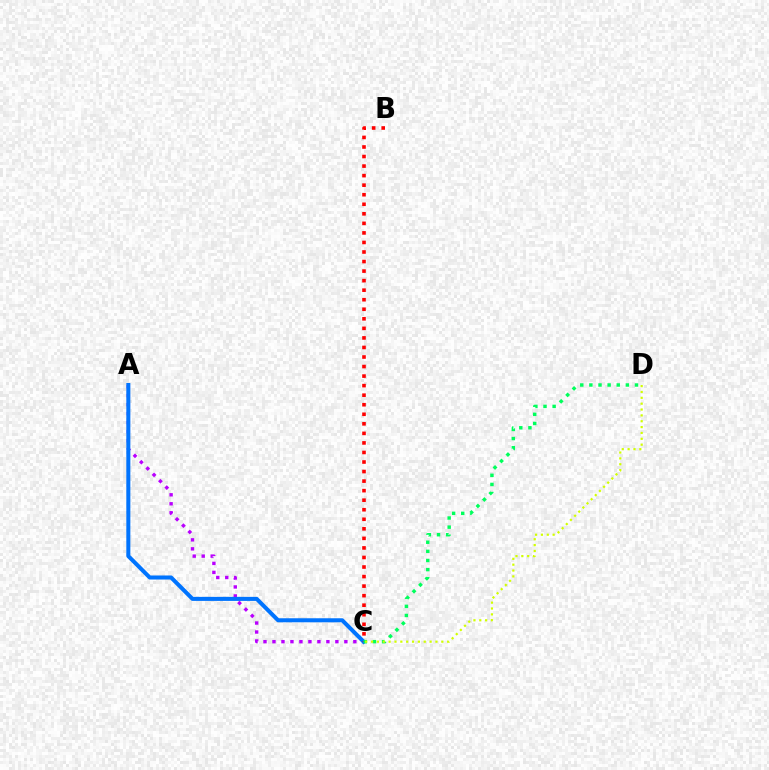{('A', 'C'): [{'color': '#b900ff', 'line_style': 'dotted', 'thickness': 2.44}, {'color': '#0074ff', 'line_style': 'solid', 'thickness': 2.91}], ('B', 'C'): [{'color': '#ff0000', 'line_style': 'dotted', 'thickness': 2.59}], ('C', 'D'): [{'color': '#00ff5c', 'line_style': 'dotted', 'thickness': 2.48}, {'color': '#d1ff00', 'line_style': 'dotted', 'thickness': 1.59}]}